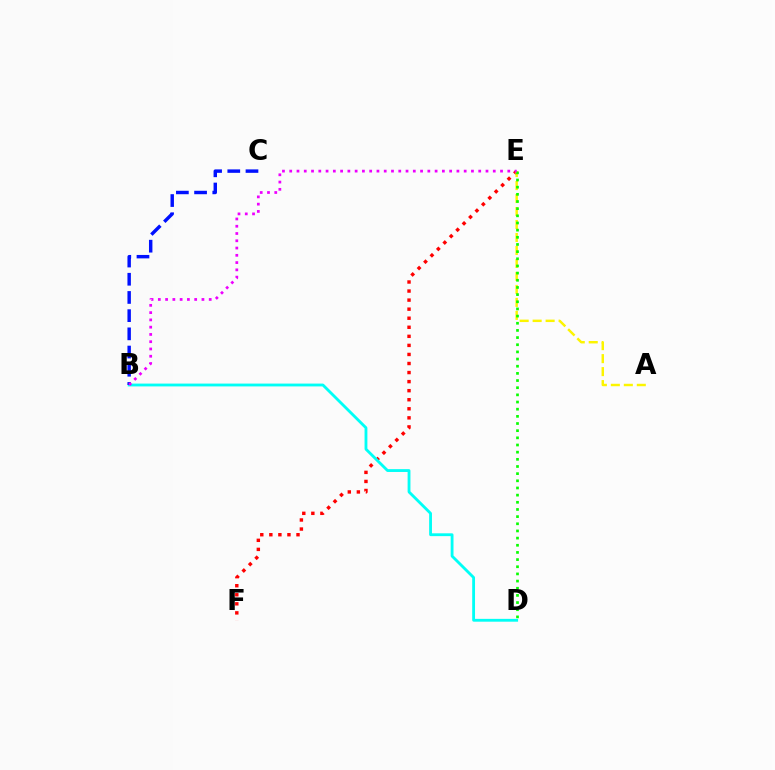{('E', 'F'): [{'color': '#ff0000', 'line_style': 'dotted', 'thickness': 2.46}], ('A', 'E'): [{'color': '#fcf500', 'line_style': 'dashed', 'thickness': 1.76}], ('D', 'E'): [{'color': '#08ff00', 'line_style': 'dotted', 'thickness': 1.95}], ('B', 'D'): [{'color': '#00fff6', 'line_style': 'solid', 'thickness': 2.04}], ('B', 'C'): [{'color': '#0010ff', 'line_style': 'dashed', 'thickness': 2.47}], ('B', 'E'): [{'color': '#ee00ff', 'line_style': 'dotted', 'thickness': 1.98}]}